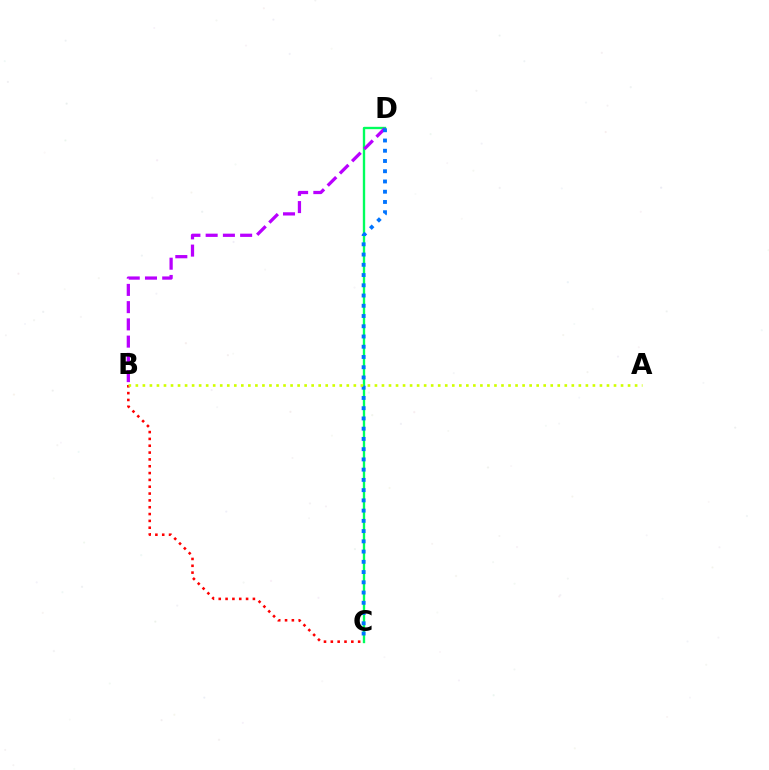{('B', 'C'): [{'color': '#ff0000', 'line_style': 'dotted', 'thickness': 1.86}], ('C', 'D'): [{'color': '#00ff5c', 'line_style': 'solid', 'thickness': 1.69}, {'color': '#0074ff', 'line_style': 'dotted', 'thickness': 2.78}], ('B', 'D'): [{'color': '#b900ff', 'line_style': 'dashed', 'thickness': 2.34}], ('A', 'B'): [{'color': '#d1ff00', 'line_style': 'dotted', 'thickness': 1.91}]}